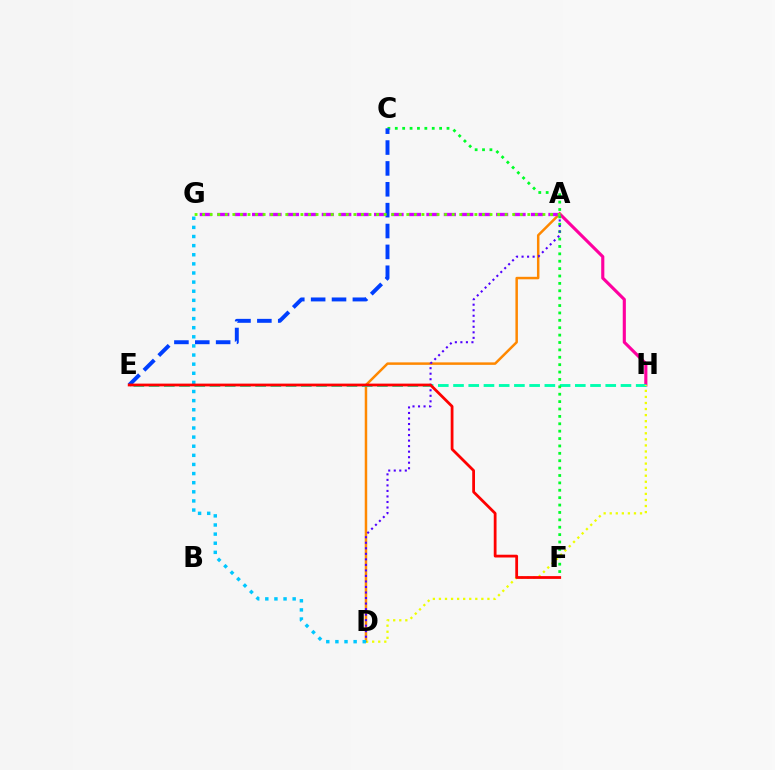{('A', 'H'): [{'color': '#ff00a0', 'line_style': 'solid', 'thickness': 2.25}], ('A', 'D'): [{'color': '#ff8800', 'line_style': 'solid', 'thickness': 1.79}, {'color': '#4f00ff', 'line_style': 'dotted', 'thickness': 1.5}], ('E', 'H'): [{'color': '#00ffaf', 'line_style': 'dashed', 'thickness': 2.07}], ('D', 'H'): [{'color': '#eeff00', 'line_style': 'dotted', 'thickness': 1.65}], ('C', 'F'): [{'color': '#00ff27', 'line_style': 'dotted', 'thickness': 2.01}], ('C', 'E'): [{'color': '#003fff', 'line_style': 'dashed', 'thickness': 2.83}], ('D', 'G'): [{'color': '#00c7ff', 'line_style': 'dotted', 'thickness': 2.48}], ('A', 'G'): [{'color': '#d600ff', 'line_style': 'dashed', 'thickness': 2.37}, {'color': '#66ff00', 'line_style': 'dotted', 'thickness': 2.05}], ('E', 'F'): [{'color': '#ff0000', 'line_style': 'solid', 'thickness': 2.0}]}